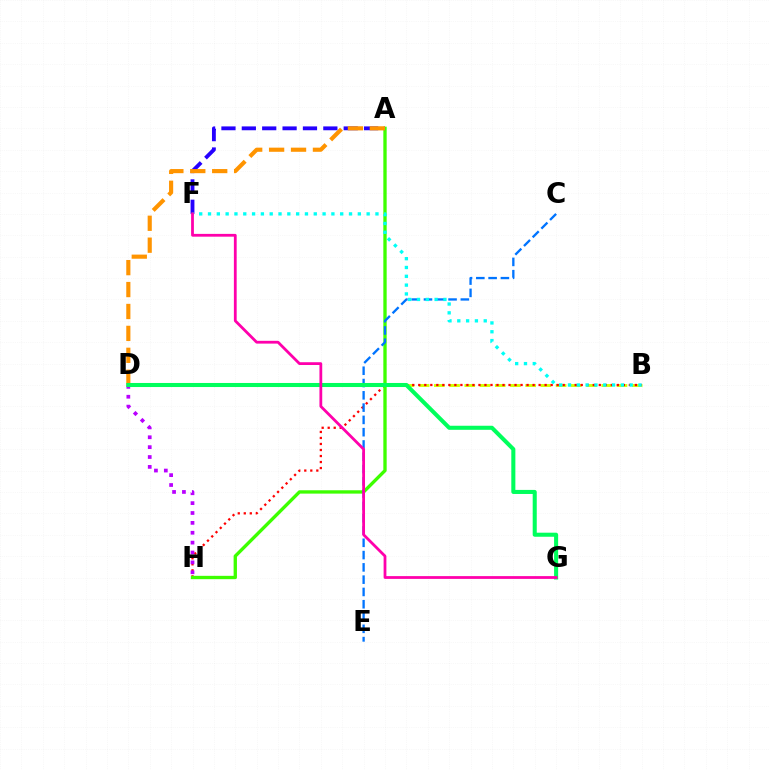{('B', 'D'): [{'color': '#d1ff00', 'line_style': 'dashed', 'thickness': 2.07}], ('B', 'H'): [{'color': '#ff0000', 'line_style': 'dotted', 'thickness': 1.63}], ('A', 'H'): [{'color': '#3dff00', 'line_style': 'solid', 'thickness': 2.4}], ('A', 'F'): [{'color': '#2500ff', 'line_style': 'dashed', 'thickness': 2.77}], ('C', 'E'): [{'color': '#0074ff', 'line_style': 'dashed', 'thickness': 1.67}], ('D', 'H'): [{'color': '#b900ff', 'line_style': 'dotted', 'thickness': 2.68}], ('B', 'F'): [{'color': '#00fff6', 'line_style': 'dotted', 'thickness': 2.39}], ('A', 'D'): [{'color': '#ff9400', 'line_style': 'dashed', 'thickness': 2.98}], ('D', 'G'): [{'color': '#00ff5c', 'line_style': 'solid', 'thickness': 2.92}], ('F', 'G'): [{'color': '#ff00ac', 'line_style': 'solid', 'thickness': 2.01}]}